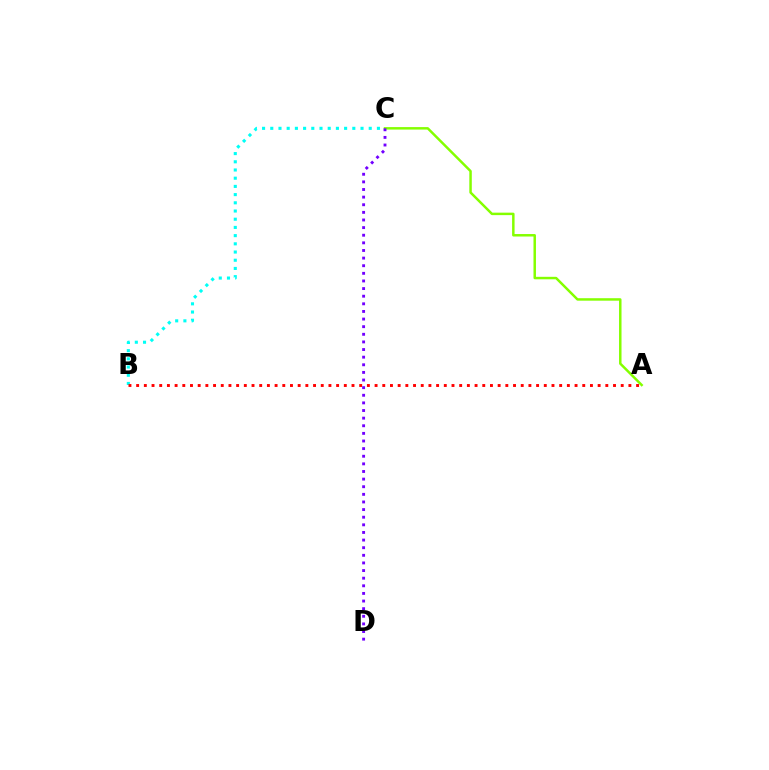{('B', 'C'): [{'color': '#00fff6', 'line_style': 'dotted', 'thickness': 2.23}], ('A', 'B'): [{'color': '#ff0000', 'line_style': 'dotted', 'thickness': 2.09}], ('A', 'C'): [{'color': '#84ff00', 'line_style': 'solid', 'thickness': 1.78}], ('C', 'D'): [{'color': '#7200ff', 'line_style': 'dotted', 'thickness': 2.07}]}